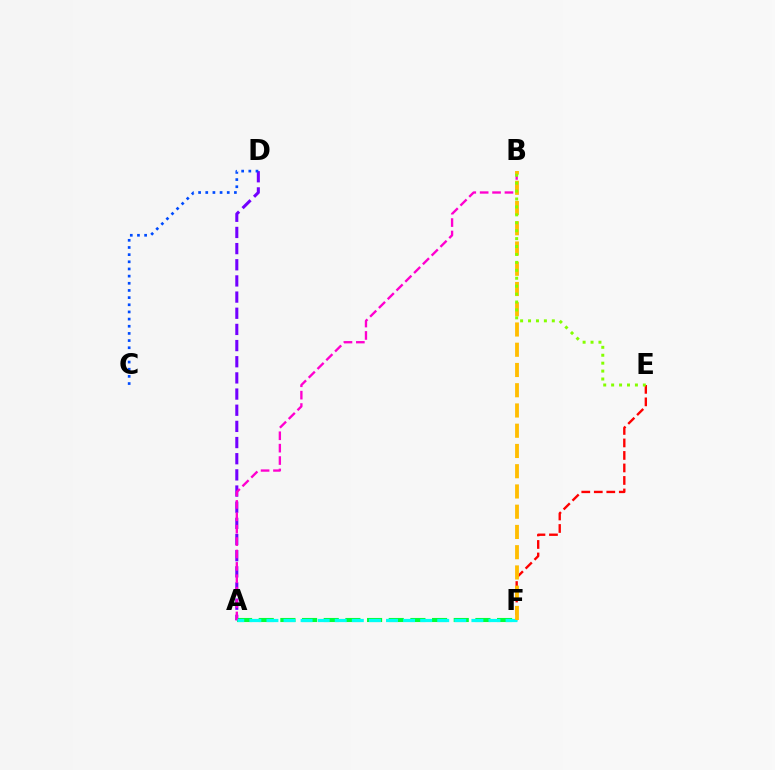{('A', 'D'): [{'color': '#7200ff', 'line_style': 'dashed', 'thickness': 2.2}], ('A', 'F'): [{'color': '#00ff39', 'line_style': 'dashed', 'thickness': 2.94}, {'color': '#00fff6', 'line_style': 'dashed', 'thickness': 2.32}], ('A', 'B'): [{'color': '#ff00cf', 'line_style': 'dashed', 'thickness': 1.68}], ('E', 'F'): [{'color': '#ff0000', 'line_style': 'dashed', 'thickness': 1.7}], ('B', 'F'): [{'color': '#ffbd00', 'line_style': 'dashed', 'thickness': 2.75}], ('B', 'E'): [{'color': '#84ff00', 'line_style': 'dotted', 'thickness': 2.15}], ('C', 'D'): [{'color': '#004bff', 'line_style': 'dotted', 'thickness': 1.95}]}